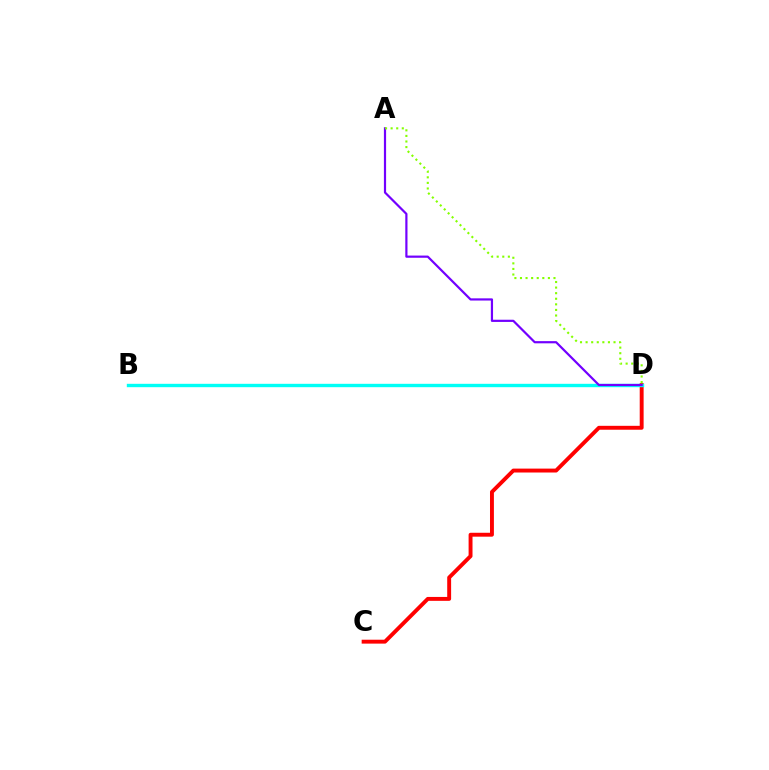{('C', 'D'): [{'color': '#ff0000', 'line_style': 'solid', 'thickness': 2.81}], ('B', 'D'): [{'color': '#00fff6', 'line_style': 'solid', 'thickness': 2.43}], ('A', 'D'): [{'color': '#7200ff', 'line_style': 'solid', 'thickness': 1.58}, {'color': '#84ff00', 'line_style': 'dotted', 'thickness': 1.52}]}